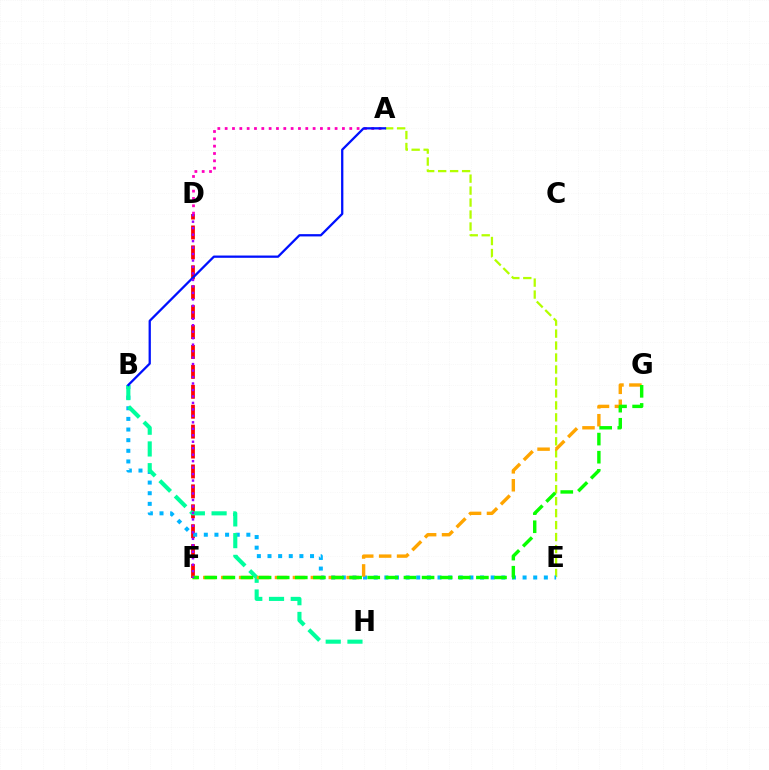{('A', 'E'): [{'color': '#b3ff00', 'line_style': 'dashed', 'thickness': 1.63}], ('D', 'F'): [{'color': '#ff0000', 'line_style': 'dashed', 'thickness': 2.71}, {'color': '#9b00ff', 'line_style': 'dotted', 'thickness': 1.76}], ('B', 'E'): [{'color': '#00b5ff', 'line_style': 'dotted', 'thickness': 2.89}], ('B', 'H'): [{'color': '#00ff9d', 'line_style': 'dashed', 'thickness': 2.95}], ('F', 'G'): [{'color': '#ffa500', 'line_style': 'dashed', 'thickness': 2.44}, {'color': '#08ff00', 'line_style': 'dashed', 'thickness': 2.46}], ('A', 'D'): [{'color': '#ff00bd', 'line_style': 'dotted', 'thickness': 1.99}], ('A', 'B'): [{'color': '#0010ff', 'line_style': 'solid', 'thickness': 1.64}]}